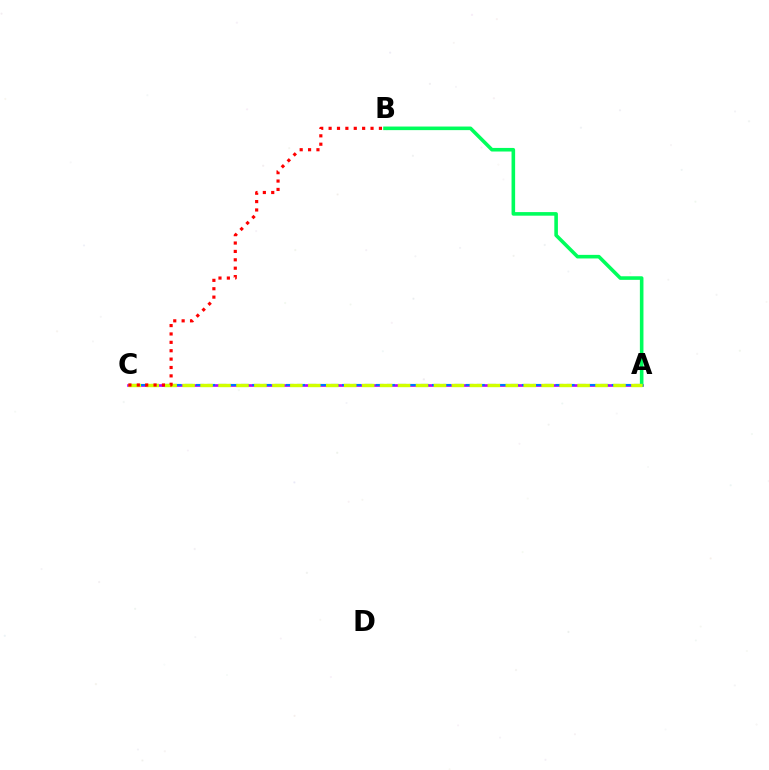{('A', 'C'): [{'color': '#b900ff', 'line_style': 'solid', 'thickness': 1.91}, {'color': '#0074ff', 'line_style': 'dashed', 'thickness': 1.53}, {'color': '#d1ff00', 'line_style': 'dashed', 'thickness': 2.44}], ('A', 'B'): [{'color': '#00ff5c', 'line_style': 'solid', 'thickness': 2.58}], ('B', 'C'): [{'color': '#ff0000', 'line_style': 'dotted', 'thickness': 2.28}]}